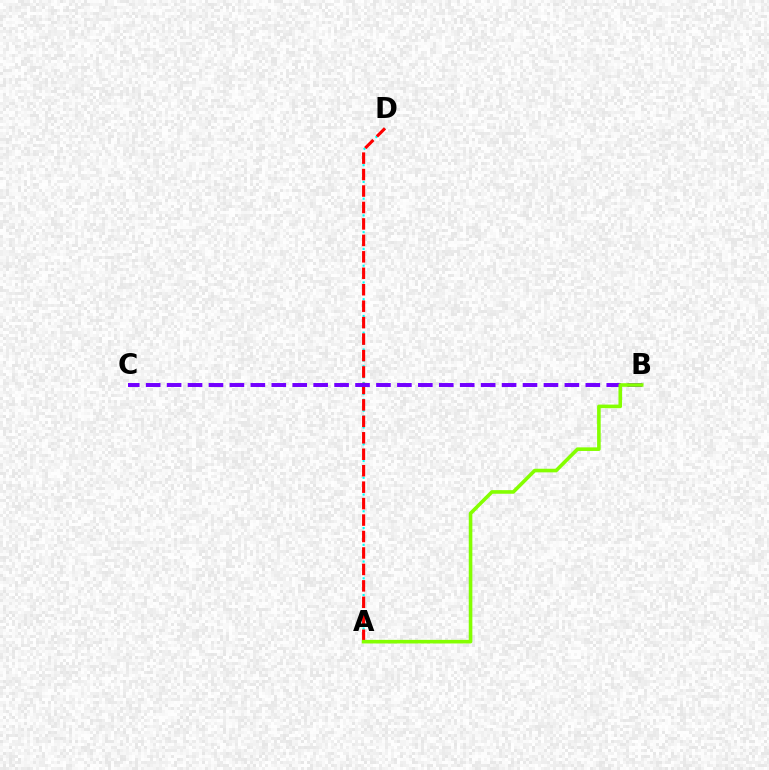{('A', 'D'): [{'color': '#00fff6', 'line_style': 'dotted', 'thickness': 1.52}, {'color': '#ff0000', 'line_style': 'dashed', 'thickness': 2.24}], ('B', 'C'): [{'color': '#7200ff', 'line_style': 'dashed', 'thickness': 2.84}], ('A', 'B'): [{'color': '#84ff00', 'line_style': 'solid', 'thickness': 2.59}]}